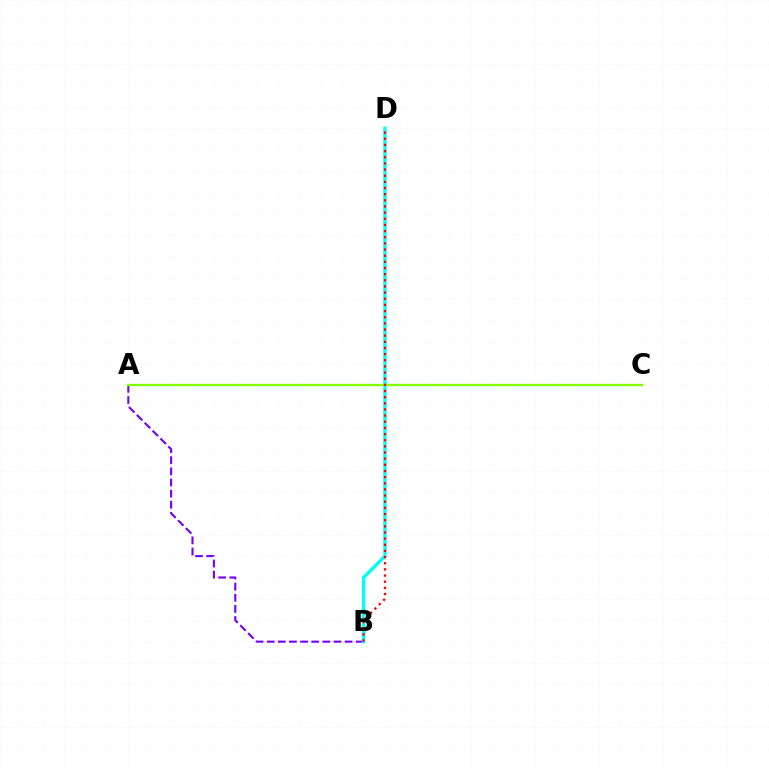{('A', 'B'): [{'color': '#7200ff', 'line_style': 'dashed', 'thickness': 1.51}], ('B', 'D'): [{'color': '#00fff6', 'line_style': 'solid', 'thickness': 2.43}, {'color': '#ff0000', 'line_style': 'dotted', 'thickness': 1.67}], ('A', 'C'): [{'color': '#84ff00', 'line_style': 'solid', 'thickness': 1.7}]}